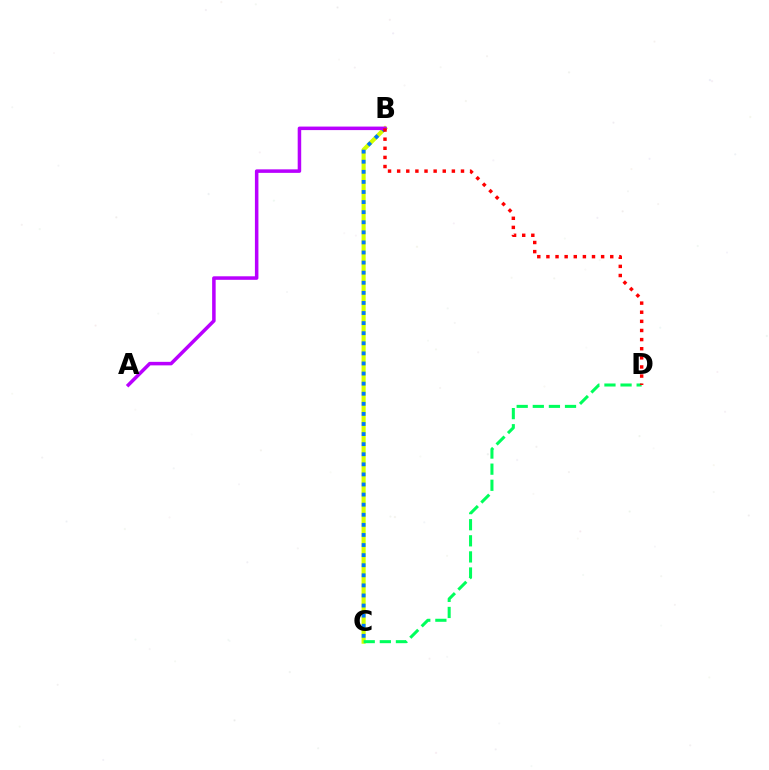{('B', 'C'): [{'color': '#d1ff00', 'line_style': 'solid', 'thickness': 2.96}, {'color': '#0074ff', 'line_style': 'dotted', 'thickness': 2.74}], ('A', 'B'): [{'color': '#b900ff', 'line_style': 'solid', 'thickness': 2.53}], ('C', 'D'): [{'color': '#00ff5c', 'line_style': 'dashed', 'thickness': 2.19}], ('B', 'D'): [{'color': '#ff0000', 'line_style': 'dotted', 'thickness': 2.48}]}